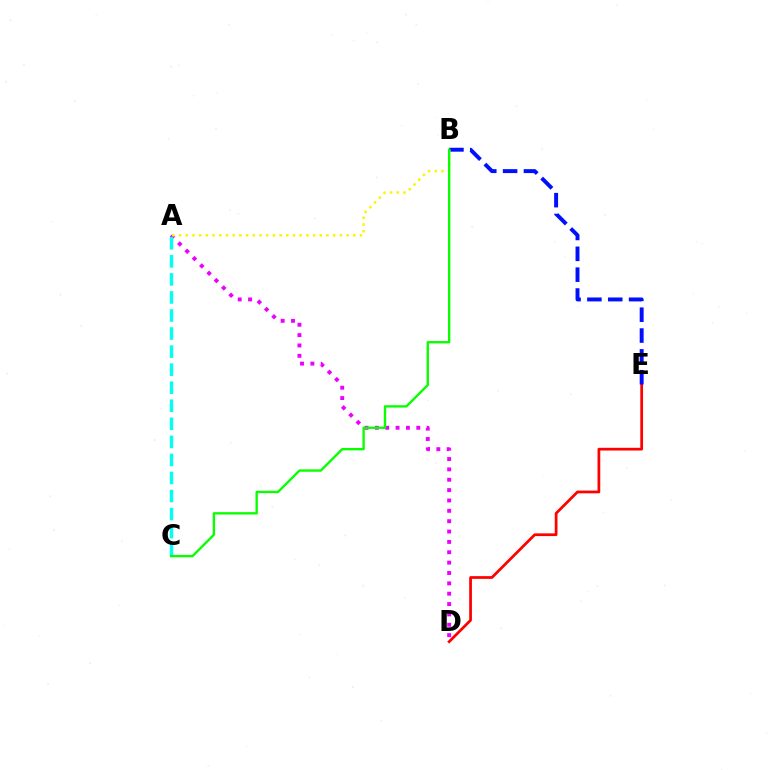{('D', 'E'): [{'color': '#ff0000', 'line_style': 'solid', 'thickness': 1.97}], ('B', 'E'): [{'color': '#0010ff', 'line_style': 'dashed', 'thickness': 2.83}], ('A', 'D'): [{'color': '#ee00ff', 'line_style': 'dotted', 'thickness': 2.81}], ('A', 'B'): [{'color': '#fcf500', 'line_style': 'dotted', 'thickness': 1.82}], ('A', 'C'): [{'color': '#00fff6', 'line_style': 'dashed', 'thickness': 2.45}], ('B', 'C'): [{'color': '#08ff00', 'line_style': 'solid', 'thickness': 1.7}]}